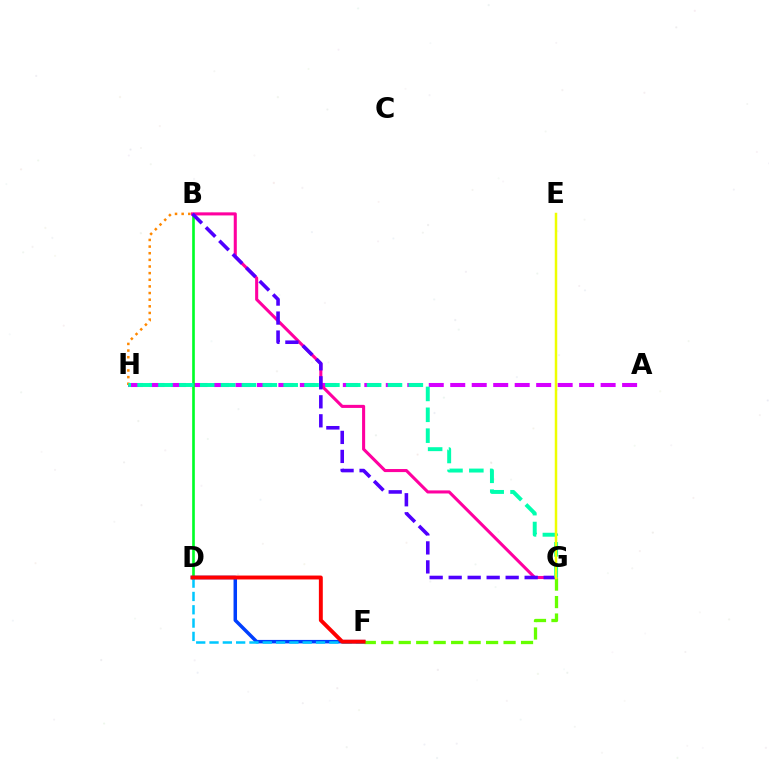{('A', 'H'): [{'color': '#d600ff', 'line_style': 'dashed', 'thickness': 2.92}], ('B', 'D'): [{'color': '#00ff27', 'line_style': 'solid', 'thickness': 1.91}], ('D', 'F'): [{'color': '#003fff', 'line_style': 'solid', 'thickness': 2.51}, {'color': '#00c7ff', 'line_style': 'dashed', 'thickness': 1.81}, {'color': '#ff0000', 'line_style': 'solid', 'thickness': 2.82}], ('B', 'G'): [{'color': '#ff00a0', 'line_style': 'solid', 'thickness': 2.21}, {'color': '#4f00ff', 'line_style': 'dashed', 'thickness': 2.58}], ('F', 'G'): [{'color': '#66ff00', 'line_style': 'dashed', 'thickness': 2.37}], ('B', 'H'): [{'color': '#ff8800', 'line_style': 'dotted', 'thickness': 1.8}], ('G', 'H'): [{'color': '#00ffaf', 'line_style': 'dashed', 'thickness': 2.83}], ('E', 'G'): [{'color': '#eeff00', 'line_style': 'solid', 'thickness': 1.79}]}